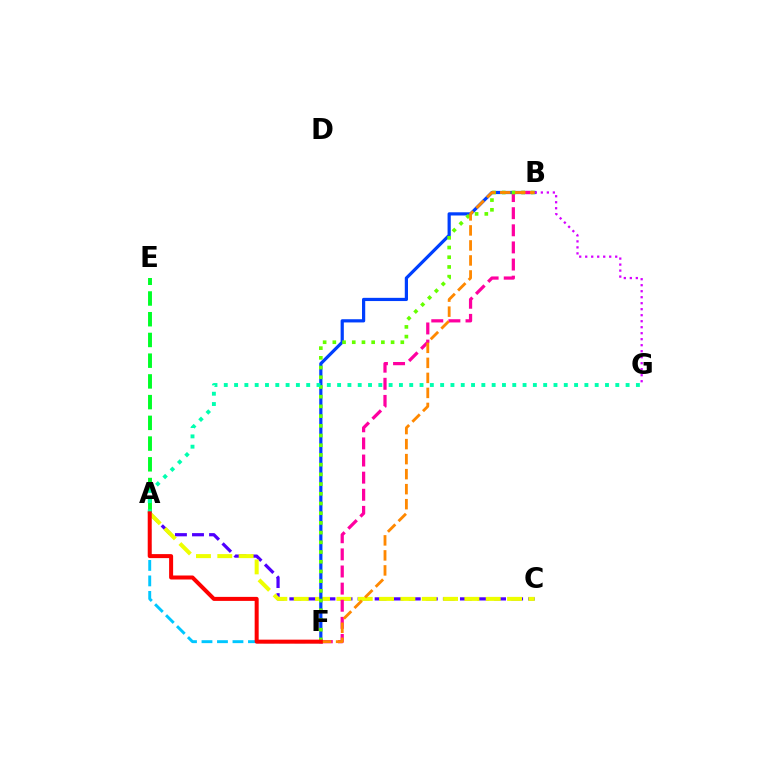{('A', 'C'): [{'color': '#4f00ff', 'line_style': 'dashed', 'thickness': 2.32}, {'color': '#eeff00', 'line_style': 'dashed', 'thickness': 2.9}], ('B', 'F'): [{'color': '#003fff', 'line_style': 'solid', 'thickness': 2.31}, {'color': '#ff00a0', 'line_style': 'dashed', 'thickness': 2.33}, {'color': '#66ff00', 'line_style': 'dotted', 'thickness': 2.64}, {'color': '#ff8800', 'line_style': 'dashed', 'thickness': 2.04}], ('A', 'E'): [{'color': '#00ff27', 'line_style': 'dashed', 'thickness': 2.82}], ('A', 'F'): [{'color': '#00c7ff', 'line_style': 'dashed', 'thickness': 2.1}, {'color': '#ff0000', 'line_style': 'solid', 'thickness': 2.89}], ('A', 'G'): [{'color': '#00ffaf', 'line_style': 'dotted', 'thickness': 2.8}], ('B', 'G'): [{'color': '#d600ff', 'line_style': 'dotted', 'thickness': 1.63}]}